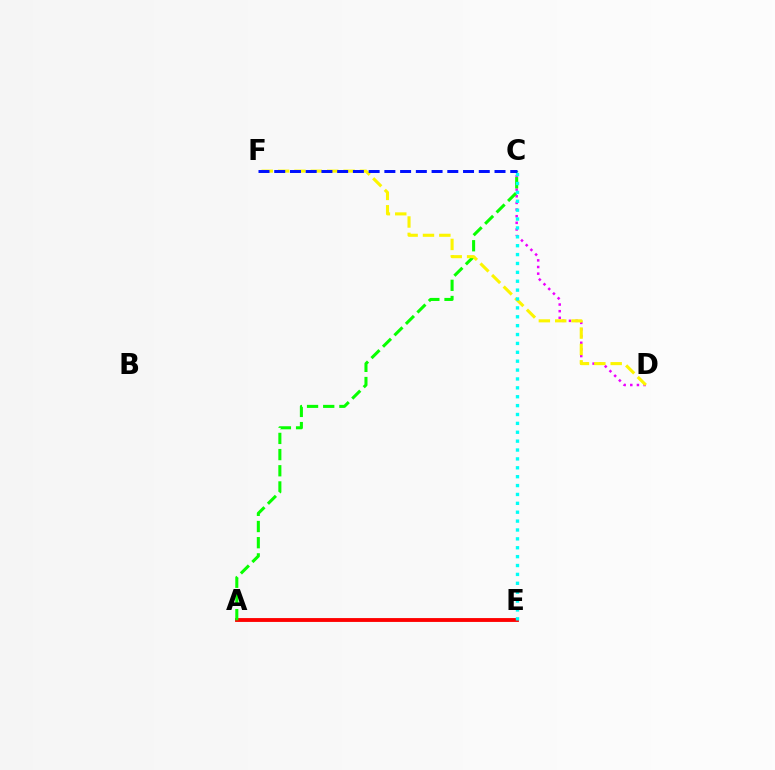{('A', 'E'): [{'color': '#ff0000', 'line_style': 'solid', 'thickness': 2.78}], ('C', 'D'): [{'color': '#ee00ff', 'line_style': 'dotted', 'thickness': 1.8}], ('A', 'C'): [{'color': '#08ff00', 'line_style': 'dashed', 'thickness': 2.2}], ('D', 'F'): [{'color': '#fcf500', 'line_style': 'dashed', 'thickness': 2.22}], ('C', 'E'): [{'color': '#00fff6', 'line_style': 'dotted', 'thickness': 2.41}], ('C', 'F'): [{'color': '#0010ff', 'line_style': 'dashed', 'thickness': 2.14}]}